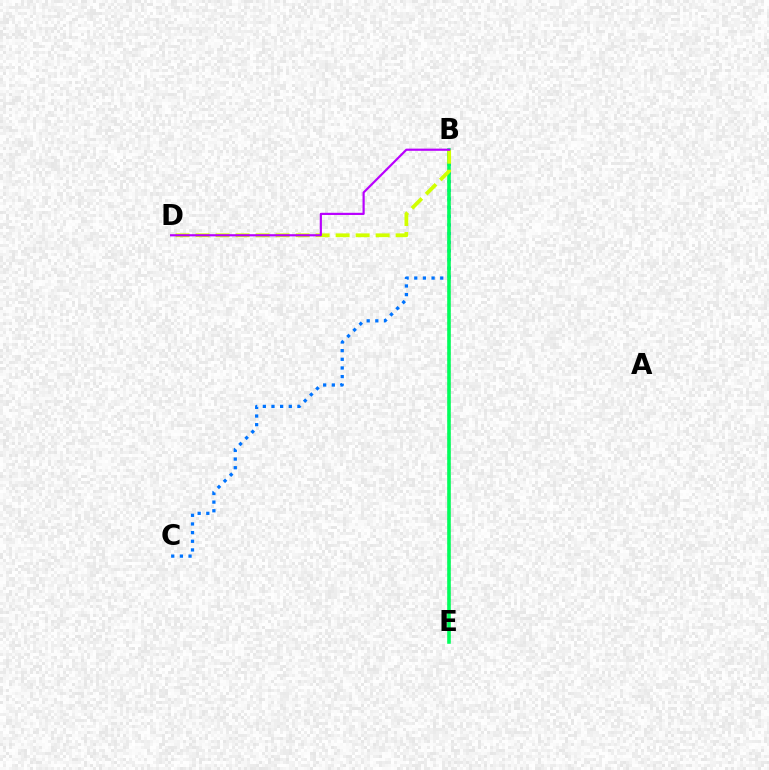{('B', 'C'): [{'color': '#0074ff', 'line_style': 'dotted', 'thickness': 2.35}], ('B', 'E'): [{'color': '#ff0000', 'line_style': 'dotted', 'thickness': 1.67}, {'color': '#00ff5c', 'line_style': 'solid', 'thickness': 2.59}], ('B', 'D'): [{'color': '#d1ff00', 'line_style': 'dashed', 'thickness': 2.72}, {'color': '#b900ff', 'line_style': 'solid', 'thickness': 1.57}]}